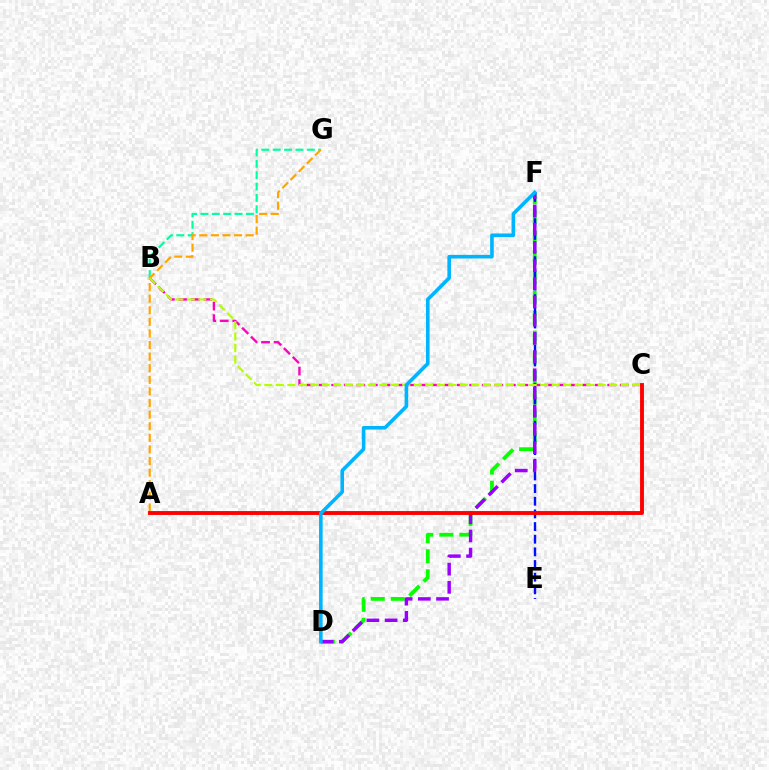{('D', 'F'): [{'color': '#08ff00', 'line_style': 'dashed', 'thickness': 2.72}, {'color': '#9b00ff', 'line_style': 'dashed', 'thickness': 2.47}, {'color': '#00b5ff', 'line_style': 'solid', 'thickness': 2.59}], ('E', 'F'): [{'color': '#0010ff', 'line_style': 'dashed', 'thickness': 1.72}], ('B', 'C'): [{'color': '#ff00bd', 'line_style': 'dashed', 'thickness': 1.7}, {'color': '#b3ff00', 'line_style': 'dashed', 'thickness': 1.56}], ('B', 'G'): [{'color': '#00ff9d', 'line_style': 'dashed', 'thickness': 1.54}], ('A', 'G'): [{'color': '#ffa500', 'line_style': 'dashed', 'thickness': 1.58}], ('A', 'C'): [{'color': '#ff0000', 'line_style': 'solid', 'thickness': 2.79}]}